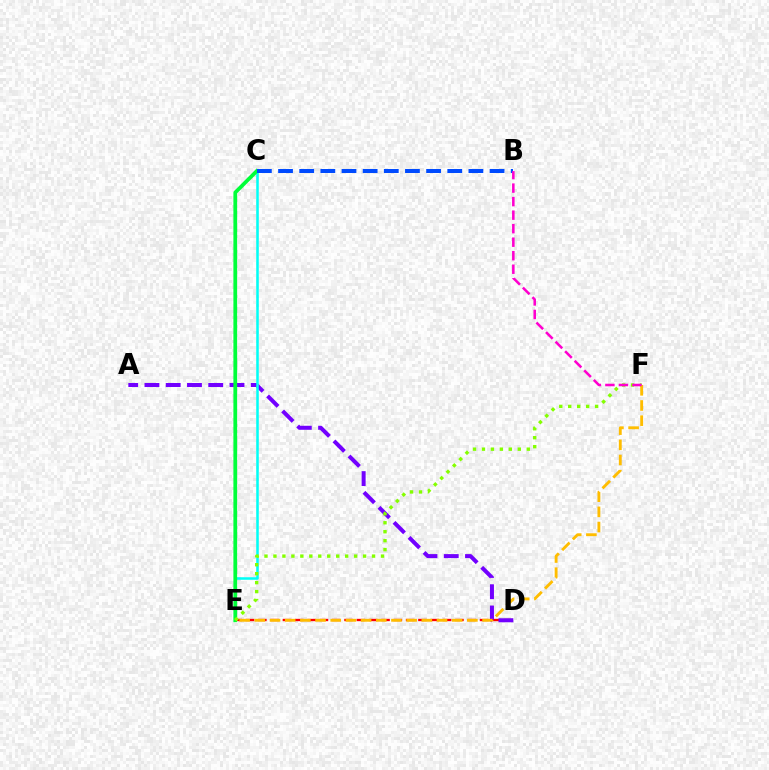{('D', 'E'): [{'color': '#ff0000', 'line_style': 'dashed', 'thickness': 1.67}], ('A', 'D'): [{'color': '#7200ff', 'line_style': 'dashed', 'thickness': 2.89}], ('C', 'E'): [{'color': '#00fff6', 'line_style': 'solid', 'thickness': 1.83}, {'color': '#00ff39', 'line_style': 'solid', 'thickness': 2.7}], ('E', 'F'): [{'color': '#84ff00', 'line_style': 'dotted', 'thickness': 2.44}, {'color': '#ffbd00', 'line_style': 'dashed', 'thickness': 2.06}], ('B', 'C'): [{'color': '#004bff', 'line_style': 'dashed', 'thickness': 2.87}], ('B', 'F'): [{'color': '#ff00cf', 'line_style': 'dashed', 'thickness': 1.84}]}